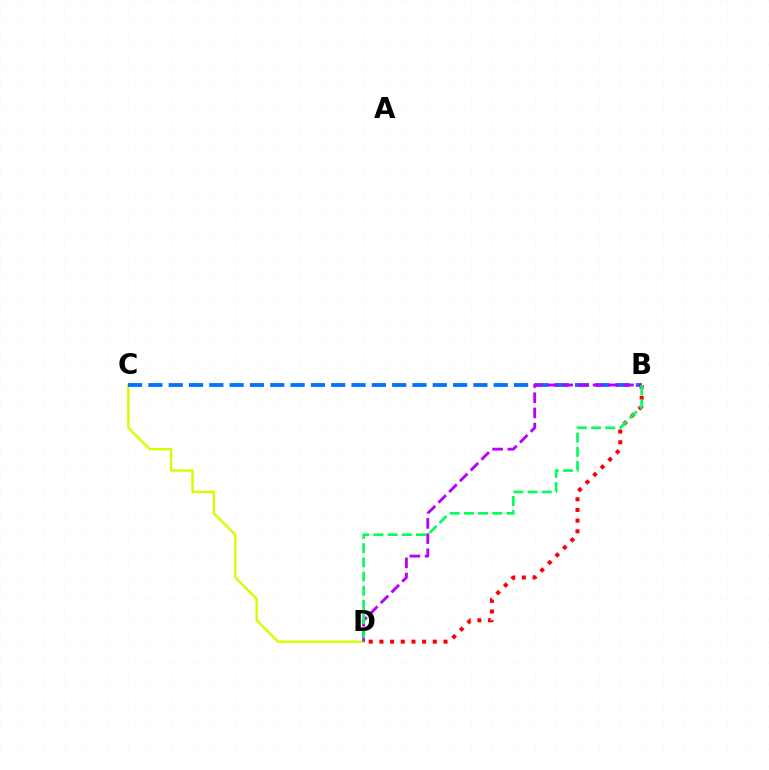{('B', 'D'): [{'color': '#ff0000', 'line_style': 'dotted', 'thickness': 2.9}, {'color': '#b900ff', 'line_style': 'dashed', 'thickness': 2.07}, {'color': '#00ff5c', 'line_style': 'dashed', 'thickness': 1.93}], ('C', 'D'): [{'color': '#d1ff00', 'line_style': 'solid', 'thickness': 1.7}], ('B', 'C'): [{'color': '#0074ff', 'line_style': 'dashed', 'thickness': 2.76}]}